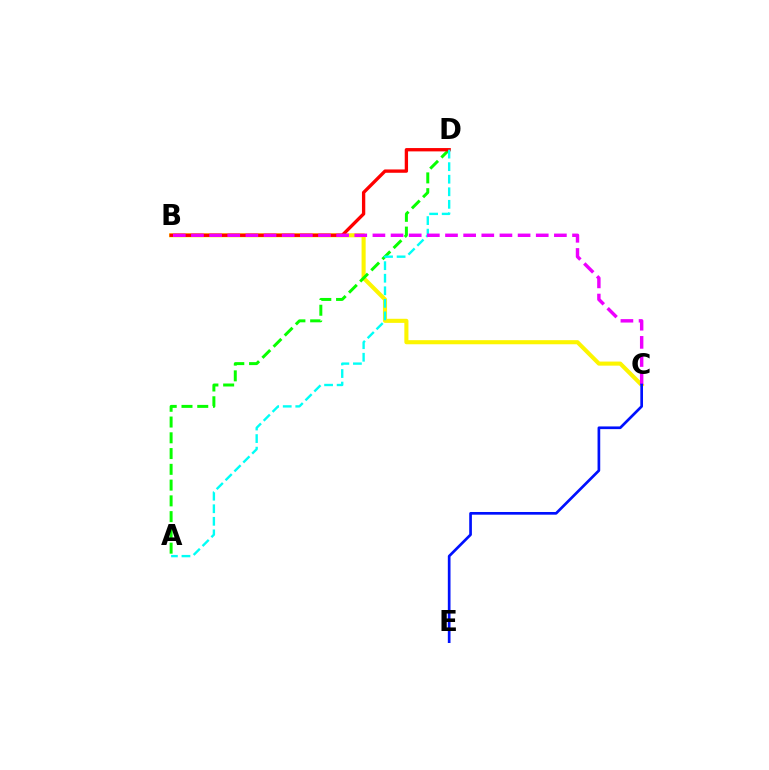{('B', 'C'): [{'color': '#fcf500', 'line_style': 'solid', 'thickness': 2.94}, {'color': '#ee00ff', 'line_style': 'dashed', 'thickness': 2.47}], ('A', 'D'): [{'color': '#08ff00', 'line_style': 'dashed', 'thickness': 2.14}, {'color': '#00fff6', 'line_style': 'dashed', 'thickness': 1.71}], ('B', 'D'): [{'color': '#ff0000', 'line_style': 'solid', 'thickness': 2.4}], ('C', 'E'): [{'color': '#0010ff', 'line_style': 'solid', 'thickness': 1.93}]}